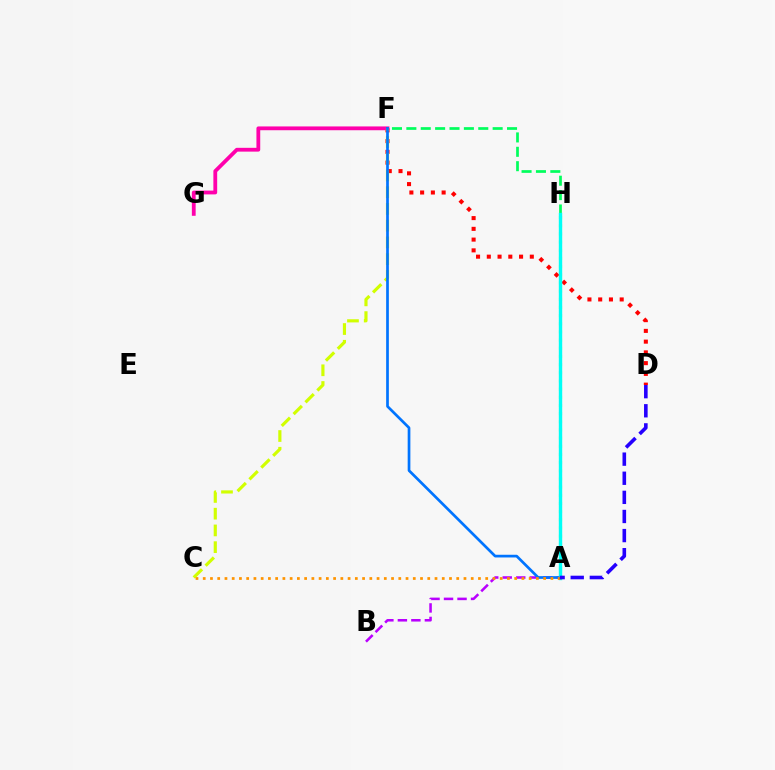{('A', 'H'): [{'color': '#3dff00', 'line_style': 'dotted', 'thickness': 2.22}, {'color': '#00fff6', 'line_style': 'solid', 'thickness': 2.44}], ('D', 'F'): [{'color': '#ff0000', 'line_style': 'dotted', 'thickness': 2.92}], ('F', 'G'): [{'color': '#ff00ac', 'line_style': 'solid', 'thickness': 2.73}], ('C', 'F'): [{'color': '#d1ff00', 'line_style': 'dashed', 'thickness': 2.27}], ('F', 'H'): [{'color': '#00ff5c', 'line_style': 'dashed', 'thickness': 1.95}], ('A', 'B'): [{'color': '#b900ff', 'line_style': 'dashed', 'thickness': 1.83}], ('A', 'F'): [{'color': '#0074ff', 'line_style': 'solid', 'thickness': 1.94}], ('A', 'C'): [{'color': '#ff9400', 'line_style': 'dotted', 'thickness': 1.97}], ('A', 'D'): [{'color': '#2500ff', 'line_style': 'dashed', 'thickness': 2.6}]}